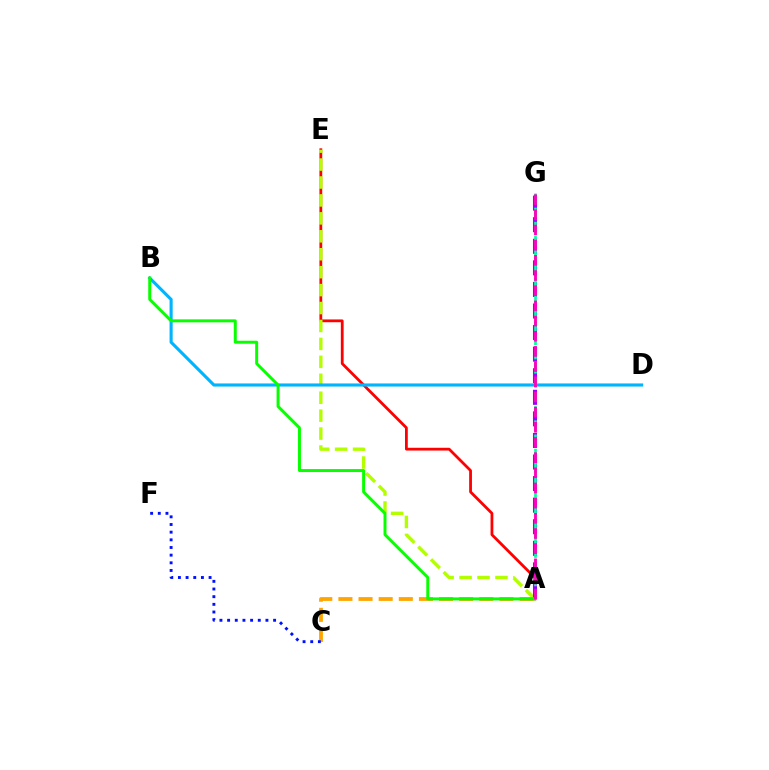{('A', 'E'): [{'color': '#ff0000', 'line_style': 'solid', 'thickness': 2.0}, {'color': '#b3ff00', 'line_style': 'dashed', 'thickness': 2.44}], ('A', 'G'): [{'color': '#9b00ff', 'line_style': 'dashed', 'thickness': 2.93}, {'color': '#00ff9d', 'line_style': 'dashed', 'thickness': 1.93}, {'color': '#ff00bd', 'line_style': 'dashed', 'thickness': 2.06}], ('A', 'C'): [{'color': '#ffa500', 'line_style': 'dashed', 'thickness': 2.73}], ('B', 'D'): [{'color': '#00b5ff', 'line_style': 'solid', 'thickness': 2.24}], ('A', 'B'): [{'color': '#08ff00', 'line_style': 'solid', 'thickness': 2.14}], ('C', 'F'): [{'color': '#0010ff', 'line_style': 'dotted', 'thickness': 2.08}]}